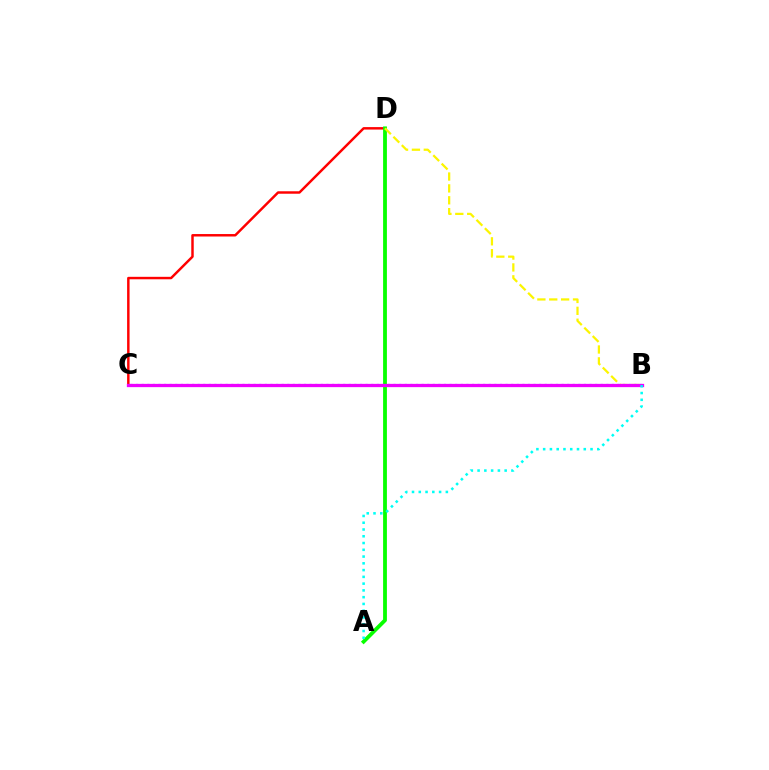{('C', 'D'): [{'color': '#ff0000', 'line_style': 'solid', 'thickness': 1.77}], ('B', 'C'): [{'color': '#0010ff', 'line_style': 'dotted', 'thickness': 1.52}, {'color': '#ee00ff', 'line_style': 'solid', 'thickness': 2.36}], ('A', 'D'): [{'color': '#08ff00', 'line_style': 'solid', 'thickness': 2.74}], ('B', 'D'): [{'color': '#fcf500', 'line_style': 'dashed', 'thickness': 1.61}], ('A', 'B'): [{'color': '#00fff6', 'line_style': 'dotted', 'thickness': 1.84}]}